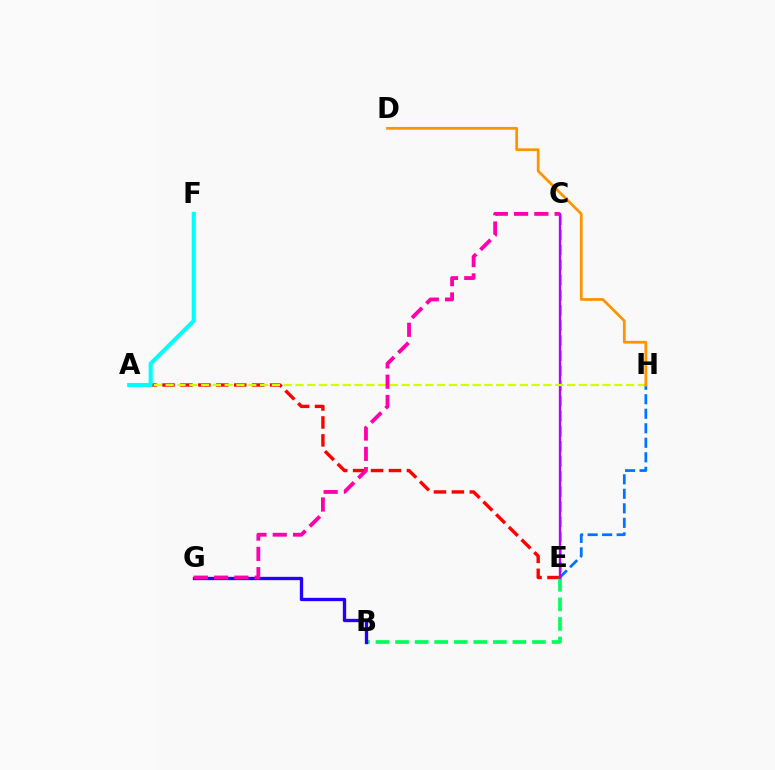{('C', 'E'): [{'color': '#3dff00', 'line_style': 'dashed', 'thickness': 2.05}, {'color': '#b900ff', 'line_style': 'solid', 'thickness': 1.67}], ('A', 'E'): [{'color': '#ff0000', 'line_style': 'dashed', 'thickness': 2.44}], ('E', 'H'): [{'color': '#0074ff', 'line_style': 'dashed', 'thickness': 1.97}], ('B', 'E'): [{'color': '#00ff5c', 'line_style': 'dashed', 'thickness': 2.66}], ('B', 'G'): [{'color': '#2500ff', 'line_style': 'solid', 'thickness': 2.4}], ('A', 'H'): [{'color': '#d1ff00', 'line_style': 'dashed', 'thickness': 1.6}], ('A', 'F'): [{'color': '#00fff6', 'line_style': 'solid', 'thickness': 2.94}], ('C', 'G'): [{'color': '#ff00ac', 'line_style': 'dashed', 'thickness': 2.76}], ('D', 'H'): [{'color': '#ff9400', 'line_style': 'solid', 'thickness': 1.98}]}